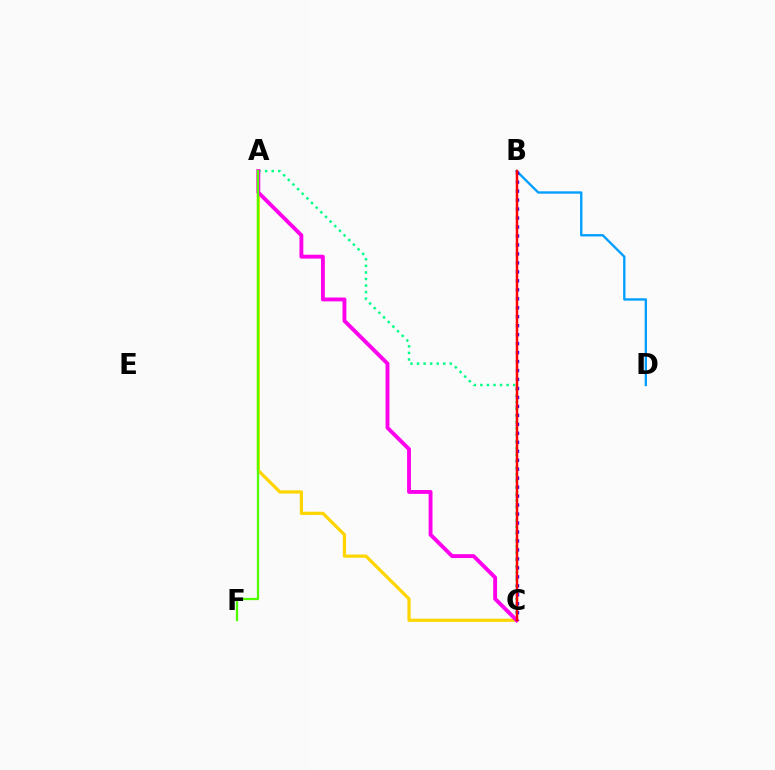{('A', 'C'): [{'color': '#00ff86', 'line_style': 'dotted', 'thickness': 1.78}, {'color': '#ffd500', 'line_style': 'solid', 'thickness': 2.31}, {'color': '#ff00ed', 'line_style': 'solid', 'thickness': 2.79}], ('B', 'D'): [{'color': '#009eff', 'line_style': 'solid', 'thickness': 1.69}], ('B', 'C'): [{'color': '#3700ff', 'line_style': 'dotted', 'thickness': 2.44}, {'color': '#ff0000', 'line_style': 'solid', 'thickness': 1.79}], ('A', 'F'): [{'color': '#4fff00', 'line_style': 'solid', 'thickness': 1.63}]}